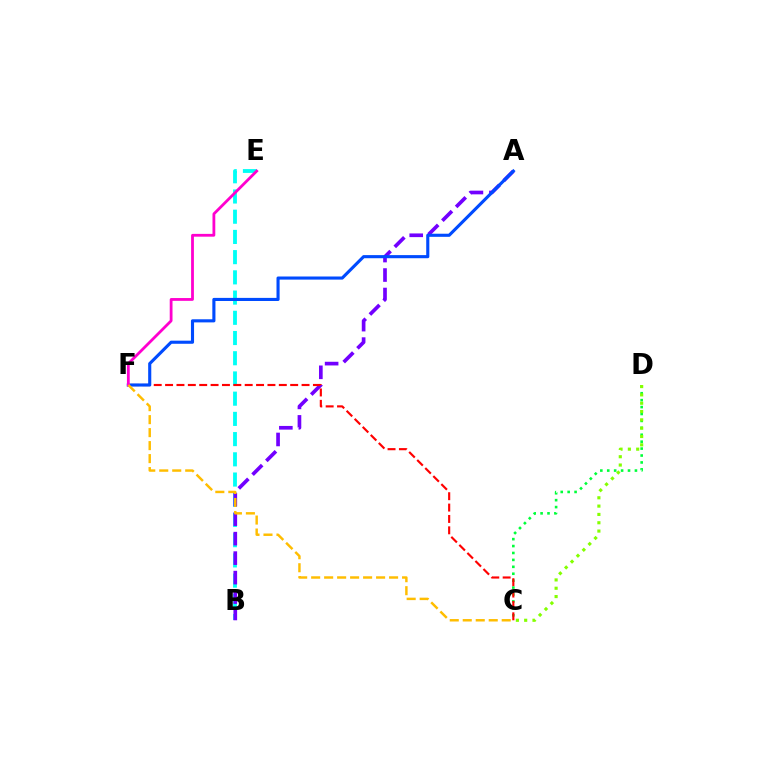{('C', 'D'): [{'color': '#00ff39', 'line_style': 'dotted', 'thickness': 1.88}, {'color': '#84ff00', 'line_style': 'dotted', 'thickness': 2.26}], ('B', 'E'): [{'color': '#00fff6', 'line_style': 'dashed', 'thickness': 2.75}], ('A', 'B'): [{'color': '#7200ff', 'line_style': 'dashed', 'thickness': 2.65}], ('C', 'F'): [{'color': '#ff0000', 'line_style': 'dashed', 'thickness': 1.54}, {'color': '#ffbd00', 'line_style': 'dashed', 'thickness': 1.76}], ('A', 'F'): [{'color': '#004bff', 'line_style': 'solid', 'thickness': 2.24}], ('E', 'F'): [{'color': '#ff00cf', 'line_style': 'solid', 'thickness': 2.01}]}